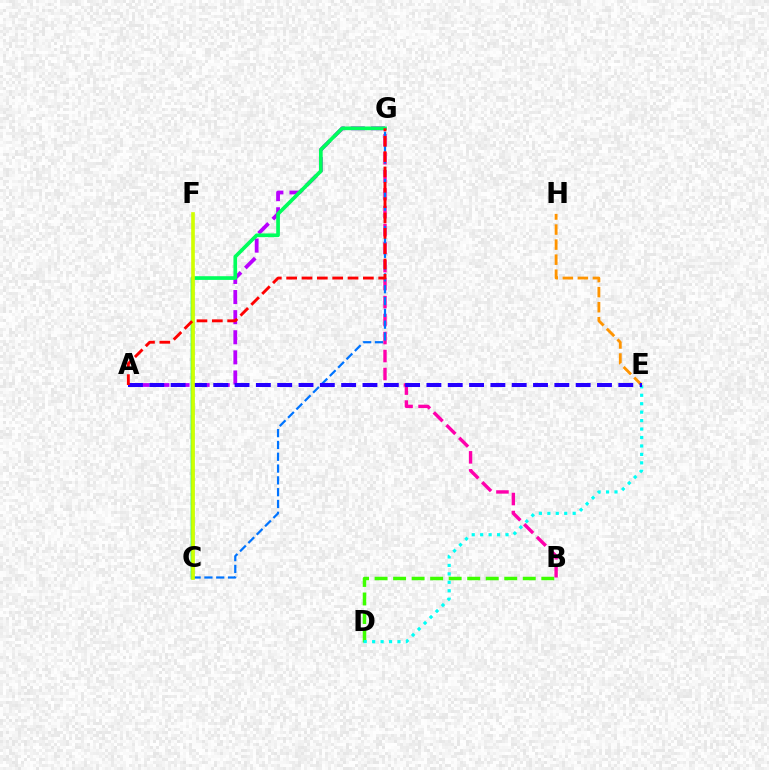{('A', 'G'): [{'color': '#b900ff', 'line_style': 'dashed', 'thickness': 2.73}, {'color': '#ff0000', 'line_style': 'dashed', 'thickness': 2.08}], ('B', 'D'): [{'color': '#3dff00', 'line_style': 'dashed', 'thickness': 2.52}], ('C', 'G'): [{'color': '#00ff5c', 'line_style': 'solid', 'thickness': 2.66}, {'color': '#0074ff', 'line_style': 'dashed', 'thickness': 1.6}], ('B', 'G'): [{'color': '#ff00ac', 'line_style': 'dashed', 'thickness': 2.44}], ('E', 'H'): [{'color': '#ff9400', 'line_style': 'dashed', 'thickness': 2.04}], ('D', 'E'): [{'color': '#00fff6', 'line_style': 'dotted', 'thickness': 2.29}], ('A', 'E'): [{'color': '#2500ff', 'line_style': 'dashed', 'thickness': 2.9}], ('C', 'F'): [{'color': '#d1ff00', 'line_style': 'solid', 'thickness': 2.62}]}